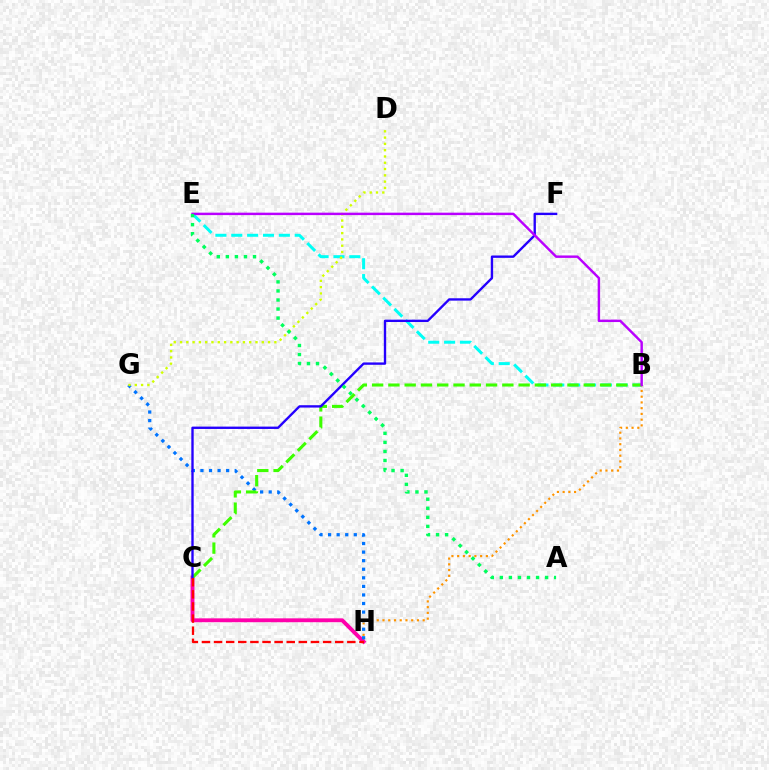{('B', 'E'): [{'color': '#00fff6', 'line_style': 'dashed', 'thickness': 2.15}, {'color': '#b900ff', 'line_style': 'solid', 'thickness': 1.76}], ('B', 'H'): [{'color': '#ff9400', 'line_style': 'dotted', 'thickness': 1.56}], ('C', 'H'): [{'color': '#ff00ac', 'line_style': 'solid', 'thickness': 2.79}, {'color': '#ff0000', 'line_style': 'dashed', 'thickness': 1.65}], ('G', 'H'): [{'color': '#0074ff', 'line_style': 'dotted', 'thickness': 2.33}], ('B', 'C'): [{'color': '#3dff00', 'line_style': 'dashed', 'thickness': 2.21}], ('C', 'F'): [{'color': '#2500ff', 'line_style': 'solid', 'thickness': 1.7}], ('D', 'G'): [{'color': '#d1ff00', 'line_style': 'dotted', 'thickness': 1.71}], ('A', 'E'): [{'color': '#00ff5c', 'line_style': 'dotted', 'thickness': 2.46}]}